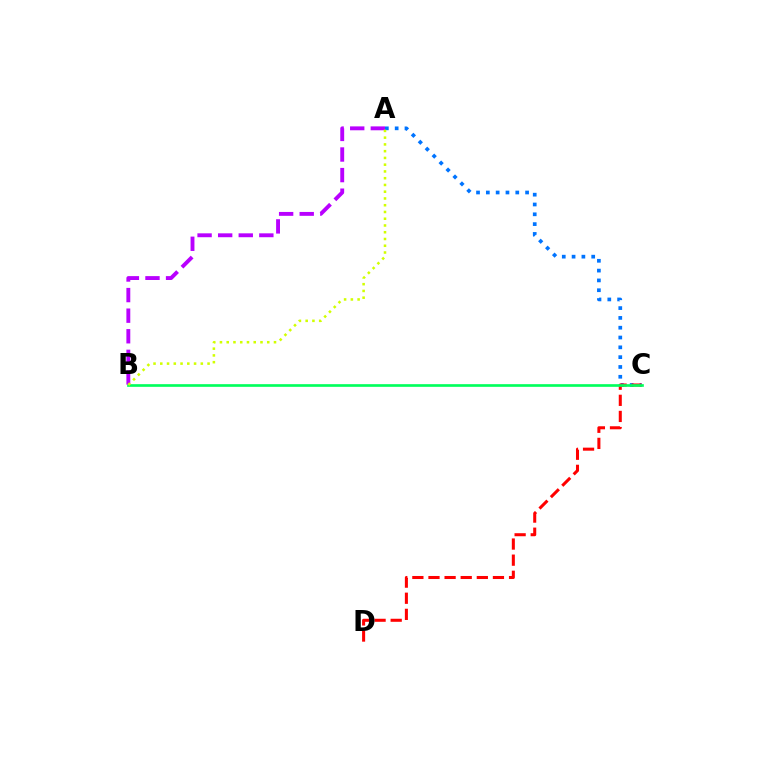{('A', 'C'): [{'color': '#0074ff', 'line_style': 'dotted', 'thickness': 2.67}], ('C', 'D'): [{'color': '#ff0000', 'line_style': 'dashed', 'thickness': 2.19}], ('B', 'C'): [{'color': '#00ff5c', 'line_style': 'solid', 'thickness': 1.92}], ('A', 'B'): [{'color': '#b900ff', 'line_style': 'dashed', 'thickness': 2.8}, {'color': '#d1ff00', 'line_style': 'dotted', 'thickness': 1.84}]}